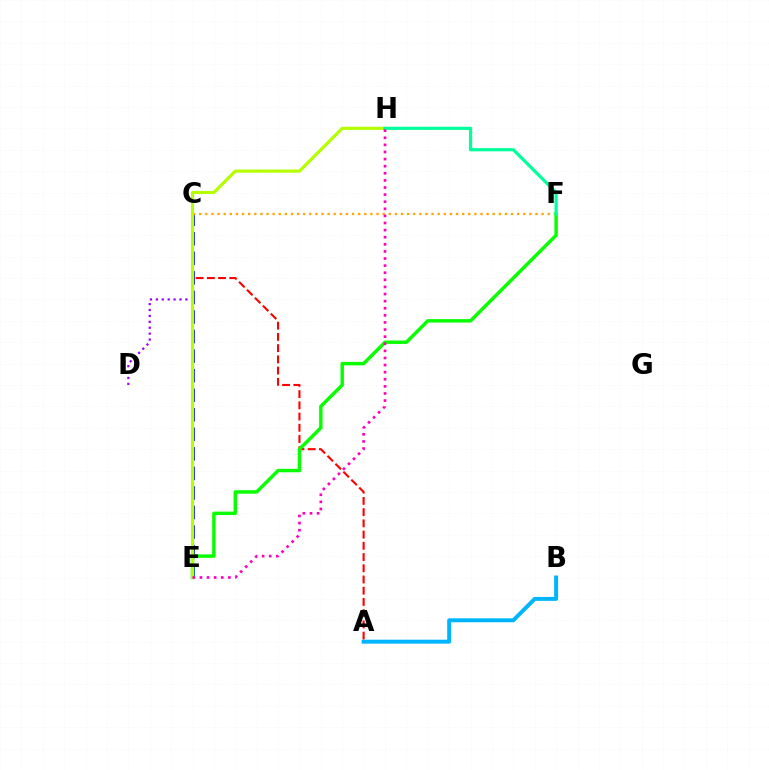{('C', 'E'): [{'color': '#0010ff', 'line_style': 'dashed', 'thickness': 2.66}], ('C', 'F'): [{'color': '#ffa500', 'line_style': 'dotted', 'thickness': 1.66}], ('A', 'C'): [{'color': '#ff0000', 'line_style': 'dashed', 'thickness': 1.52}], ('E', 'F'): [{'color': '#08ff00', 'line_style': 'solid', 'thickness': 2.48}], ('C', 'D'): [{'color': '#9b00ff', 'line_style': 'dotted', 'thickness': 1.61}], ('E', 'H'): [{'color': '#b3ff00', 'line_style': 'solid', 'thickness': 2.25}, {'color': '#ff00bd', 'line_style': 'dotted', 'thickness': 1.93}], ('F', 'H'): [{'color': '#00ff9d', 'line_style': 'solid', 'thickness': 2.31}], ('A', 'B'): [{'color': '#00b5ff', 'line_style': 'solid', 'thickness': 2.84}]}